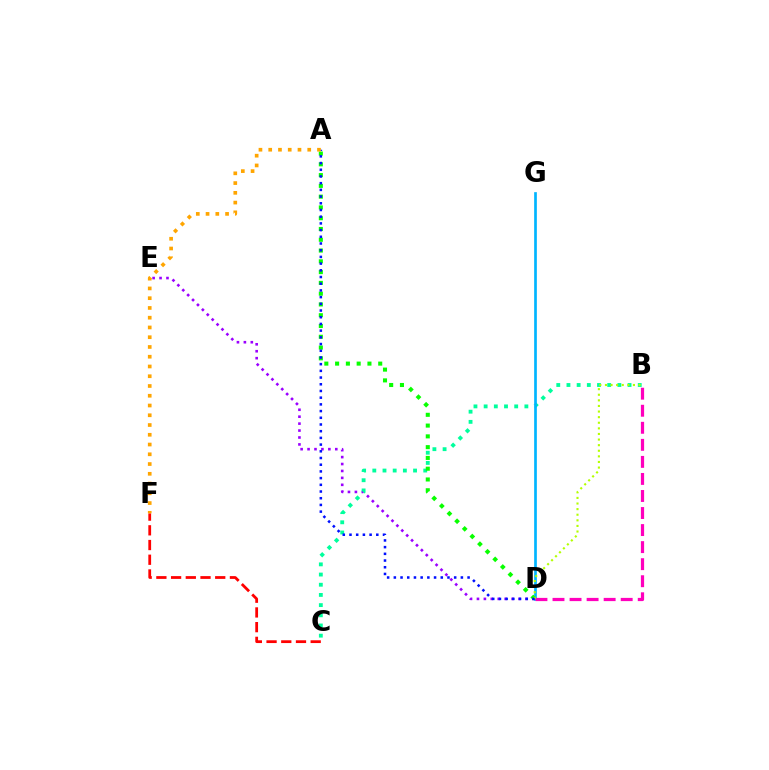{('D', 'E'): [{'color': '#9b00ff', 'line_style': 'dotted', 'thickness': 1.88}], ('B', 'C'): [{'color': '#00ff9d', 'line_style': 'dotted', 'thickness': 2.77}], ('D', 'G'): [{'color': '#00b5ff', 'line_style': 'solid', 'thickness': 1.94}], ('C', 'F'): [{'color': '#ff0000', 'line_style': 'dashed', 'thickness': 2.0}], ('A', 'D'): [{'color': '#08ff00', 'line_style': 'dotted', 'thickness': 2.93}, {'color': '#0010ff', 'line_style': 'dotted', 'thickness': 1.82}], ('B', 'D'): [{'color': '#ff00bd', 'line_style': 'dashed', 'thickness': 2.32}, {'color': '#b3ff00', 'line_style': 'dotted', 'thickness': 1.52}], ('A', 'F'): [{'color': '#ffa500', 'line_style': 'dotted', 'thickness': 2.65}]}